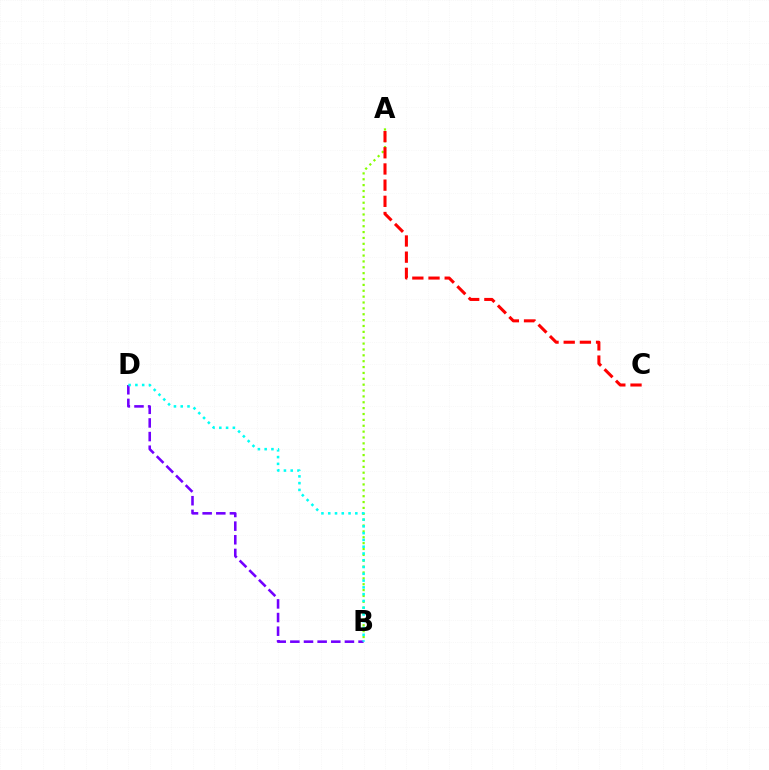{('B', 'D'): [{'color': '#7200ff', 'line_style': 'dashed', 'thickness': 1.85}, {'color': '#00fff6', 'line_style': 'dotted', 'thickness': 1.84}], ('A', 'B'): [{'color': '#84ff00', 'line_style': 'dotted', 'thickness': 1.59}], ('A', 'C'): [{'color': '#ff0000', 'line_style': 'dashed', 'thickness': 2.2}]}